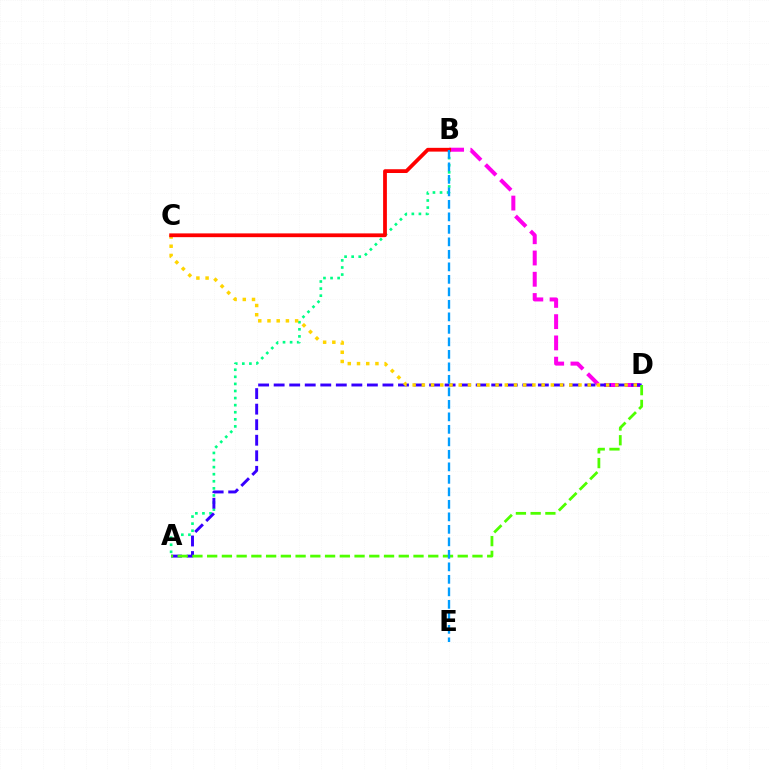{('A', 'B'): [{'color': '#00ff86', 'line_style': 'dotted', 'thickness': 1.92}], ('B', 'D'): [{'color': '#ff00ed', 'line_style': 'dashed', 'thickness': 2.89}], ('A', 'D'): [{'color': '#3700ff', 'line_style': 'dashed', 'thickness': 2.11}, {'color': '#4fff00', 'line_style': 'dashed', 'thickness': 2.0}], ('C', 'D'): [{'color': '#ffd500', 'line_style': 'dotted', 'thickness': 2.5}], ('B', 'C'): [{'color': '#ff0000', 'line_style': 'solid', 'thickness': 2.72}], ('B', 'E'): [{'color': '#009eff', 'line_style': 'dashed', 'thickness': 1.7}]}